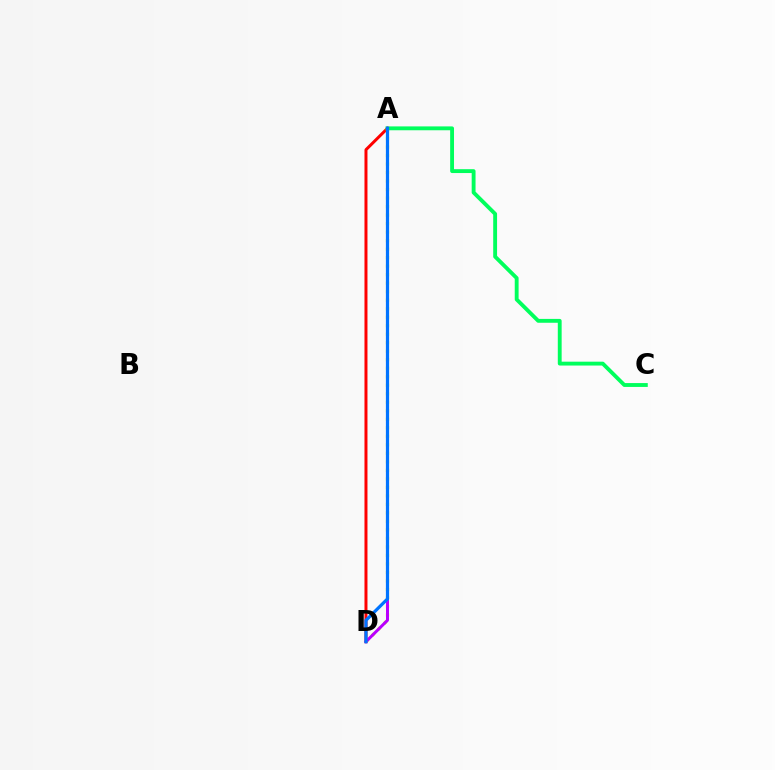{('A', 'D'): [{'color': '#ff0000', 'line_style': 'solid', 'thickness': 2.15}, {'color': '#d1ff00', 'line_style': 'dotted', 'thickness': 2.31}, {'color': '#b900ff', 'line_style': 'solid', 'thickness': 2.14}, {'color': '#0074ff', 'line_style': 'solid', 'thickness': 2.31}], ('A', 'C'): [{'color': '#00ff5c', 'line_style': 'solid', 'thickness': 2.78}]}